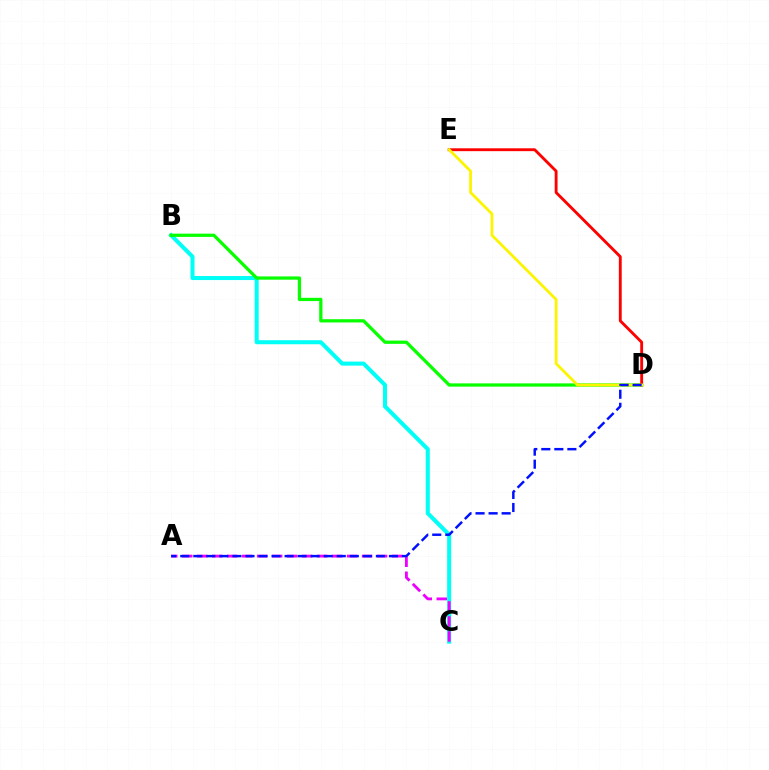{('B', 'C'): [{'color': '#00fff6', 'line_style': 'solid', 'thickness': 2.9}], ('B', 'D'): [{'color': '#08ff00', 'line_style': 'solid', 'thickness': 2.35}], ('D', 'E'): [{'color': '#ff0000', 'line_style': 'solid', 'thickness': 2.06}, {'color': '#fcf500', 'line_style': 'solid', 'thickness': 2.01}], ('A', 'C'): [{'color': '#ee00ff', 'line_style': 'dashed', 'thickness': 2.04}], ('A', 'D'): [{'color': '#0010ff', 'line_style': 'dashed', 'thickness': 1.77}]}